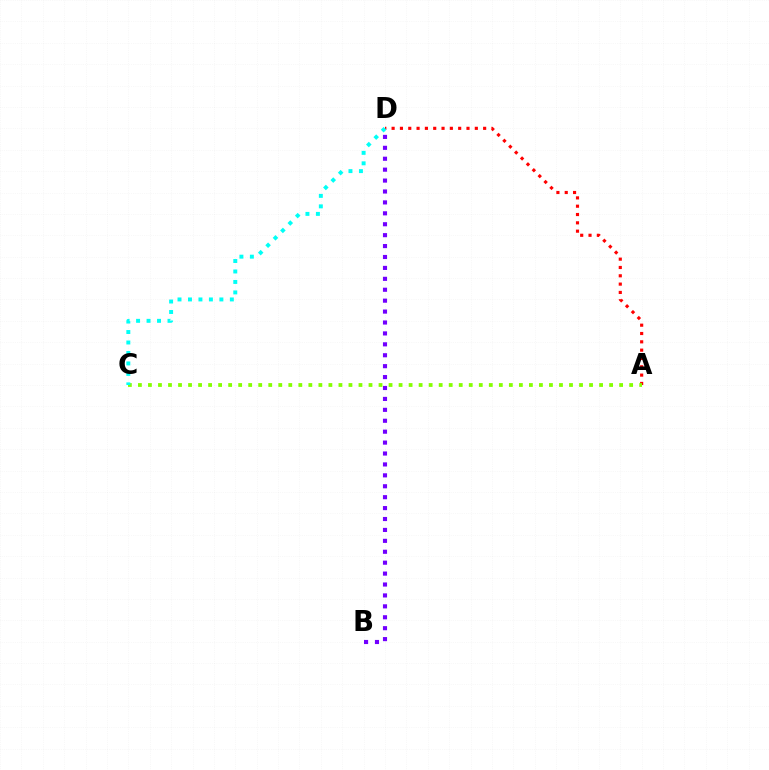{('A', 'D'): [{'color': '#ff0000', 'line_style': 'dotted', 'thickness': 2.26}], ('B', 'D'): [{'color': '#7200ff', 'line_style': 'dotted', 'thickness': 2.97}], ('A', 'C'): [{'color': '#84ff00', 'line_style': 'dotted', 'thickness': 2.72}], ('C', 'D'): [{'color': '#00fff6', 'line_style': 'dotted', 'thickness': 2.84}]}